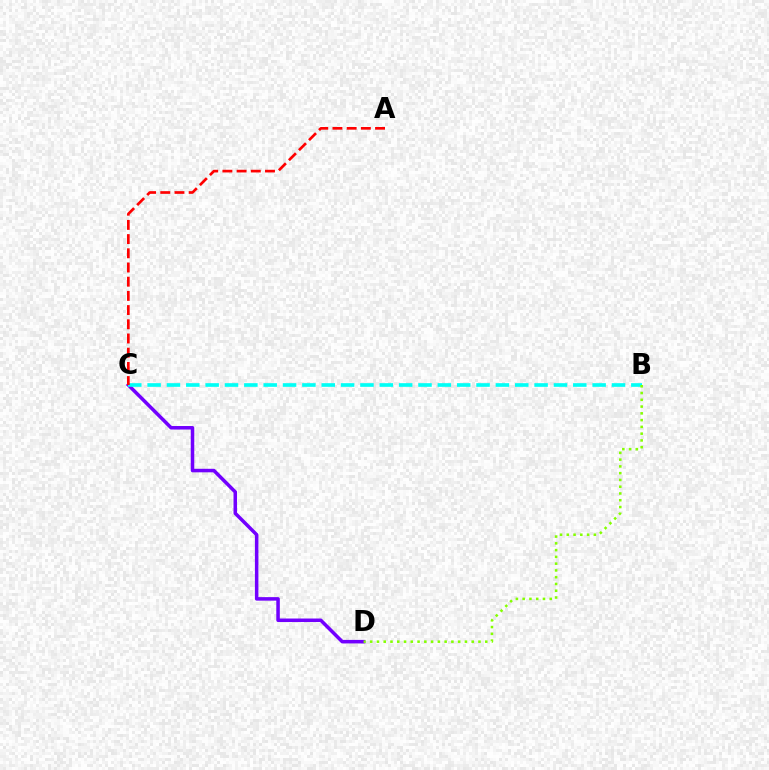{('C', 'D'): [{'color': '#7200ff', 'line_style': 'solid', 'thickness': 2.54}], ('B', 'C'): [{'color': '#00fff6', 'line_style': 'dashed', 'thickness': 2.63}], ('B', 'D'): [{'color': '#84ff00', 'line_style': 'dotted', 'thickness': 1.84}], ('A', 'C'): [{'color': '#ff0000', 'line_style': 'dashed', 'thickness': 1.93}]}